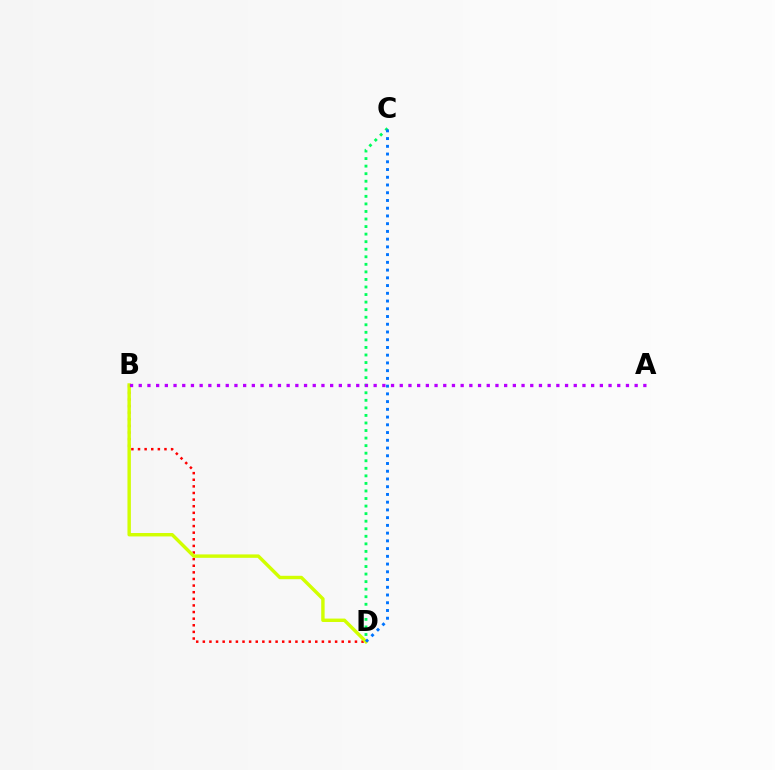{('C', 'D'): [{'color': '#00ff5c', 'line_style': 'dotted', 'thickness': 2.05}, {'color': '#0074ff', 'line_style': 'dotted', 'thickness': 2.1}], ('B', 'D'): [{'color': '#ff0000', 'line_style': 'dotted', 'thickness': 1.8}, {'color': '#d1ff00', 'line_style': 'solid', 'thickness': 2.46}], ('A', 'B'): [{'color': '#b900ff', 'line_style': 'dotted', 'thickness': 2.36}]}